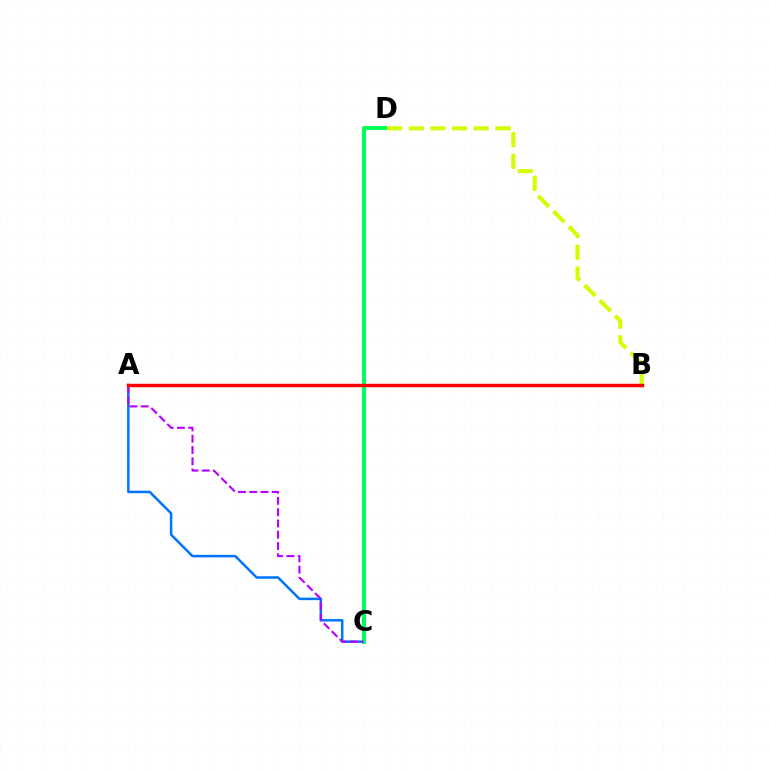{('A', 'C'): [{'color': '#0074ff', 'line_style': 'solid', 'thickness': 1.8}, {'color': '#b900ff', 'line_style': 'dashed', 'thickness': 1.53}], ('C', 'D'): [{'color': '#00ff5c', 'line_style': 'solid', 'thickness': 2.9}], ('B', 'D'): [{'color': '#d1ff00', 'line_style': 'dashed', 'thickness': 2.94}], ('A', 'B'): [{'color': '#ff0000', 'line_style': 'solid', 'thickness': 2.49}]}